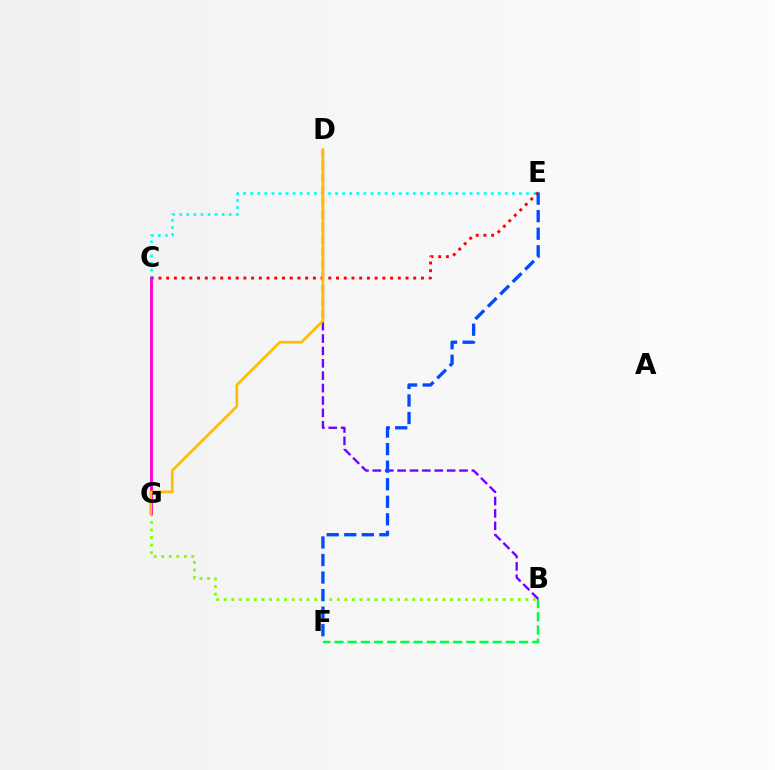{('C', 'E'): [{'color': '#00fff6', 'line_style': 'dotted', 'thickness': 1.92}, {'color': '#ff0000', 'line_style': 'dotted', 'thickness': 2.1}], ('B', 'F'): [{'color': '#00ff39', 'line_style': 'dashed', 'thickness': 1.79}], ('B', 'G'): [{'color': '#84ff00', 'line_style': 'dotted', 'thickness': 2.05}], ('C', 'G'): [{'color': '#ff00cf', 'line_style': 'solid', 'thickness': 2.04}], ('B', 'D'): [{'color': '#7200ff', 'line_style': 'dashed', 'thickness': 1.68}], ('D', 'G'): [{'color': '#ffbd00', 'line_style': 'solid', 'thickness': 1.96}], ('E', 'F'): [{'color': '#004bff', 'line_style': 'dashed', 'thickness': 2.38}]}